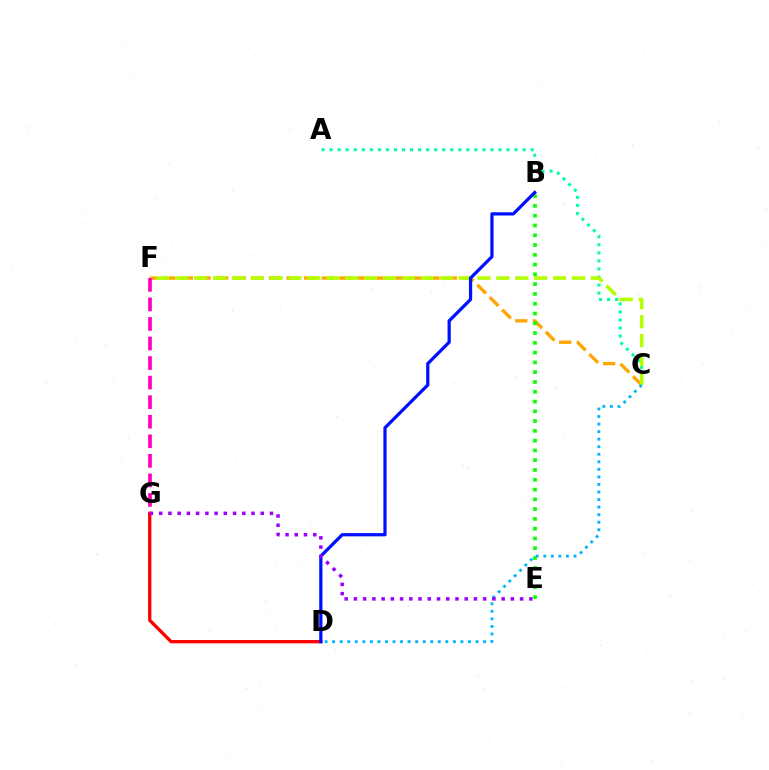{('C', 'F'): [{'color': '#ffa500', 'line_style': 'dashed', 'thickness': 2.39}, {'color': '#b3ff00', 'line_style': 'dashed', 'thickness': 2.57}], ('B', 'E'): [{'color': '#08ff00', 'line_style': 'dotted', 'thickness': 2.66}], ('A', 'C'): [{'color': '#00ff9d', 'line_style': 'dotted', 'thickness': 2.19}], ('D', 'G'): [{'color': '#ff0000', 'line_style': 'solid', 'thickness': 2.39}], ('B', 'D'): [{'color': '#0010ff', 'line_style': 'solid', 'thickness': 2.33}], ('C', 'D'): [{'color': '#00b5ff', 'line_style': 'dotted', 'thickness': 2.05}], ('E', 'G'): [{'color': '#9b00ff', 'line_style': 'dotted', 'thickness': 2.51}], ('F', 'G'): [{'color': '#ff00bd', 'line_style': 'dashed', 'thickness': 2.66}]}